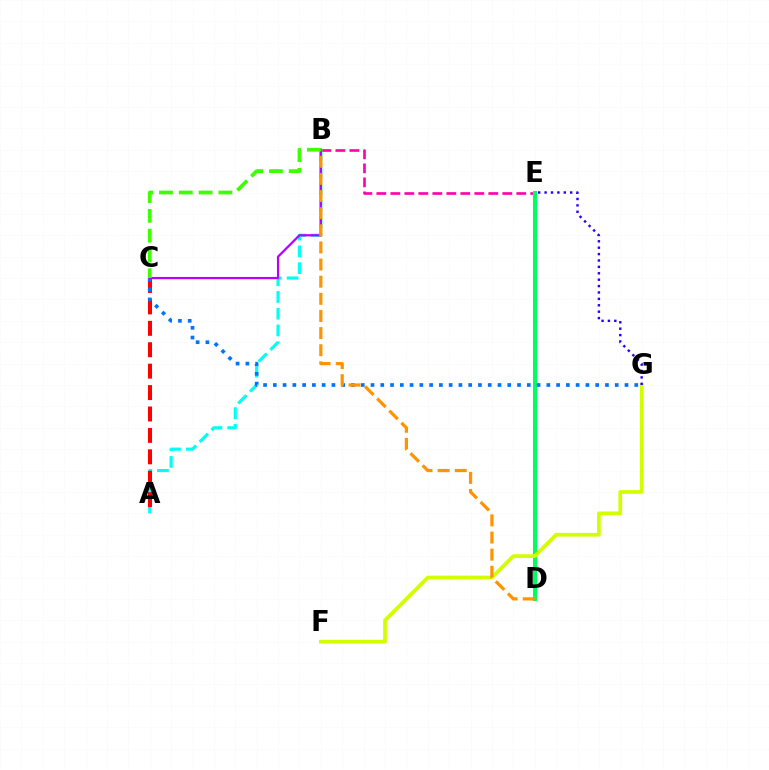{('B', 'E'): [{'color': '#ff00ac', 'line_style': 'dashed', 'thickness': 1.9}], ('D', 'E'): [{'color': '#00ff5c', 'line_style': 'solid', 'thickness': 2.9}], ('A', 'B'): [{'color': '#00fff6', 'line_style': 'dashed', 'thickness': 2.27}], ('F', 'G'): [{'color': '#d1ff00', 'line_style': 'solid', 'thickness': 2.69}], ('A', 'C'): [{'color': '#ff0000', 'line_style': 'dashed', 'thickness': 2.91}], ('C', 'G'): [{'color': '#0074ff', 'line_style': 'dotted', 'thickness': 2.65}], ('E', 'G'): [{'color': '#2500ff', 'line_style': 'dotted', 'thickness': 1.74}], ('B', 'C'): [{'color': '#b900ff', 'line_style': 'solid', 'thickness': 1.62}, {'color': '#3dff00', 'line_style': 'dashed', 'thickness': 2.69}], ('B', 'D'): [{'color': '#ff9400', 'line_style': 'dashed', 'thickness': 2.33}]}